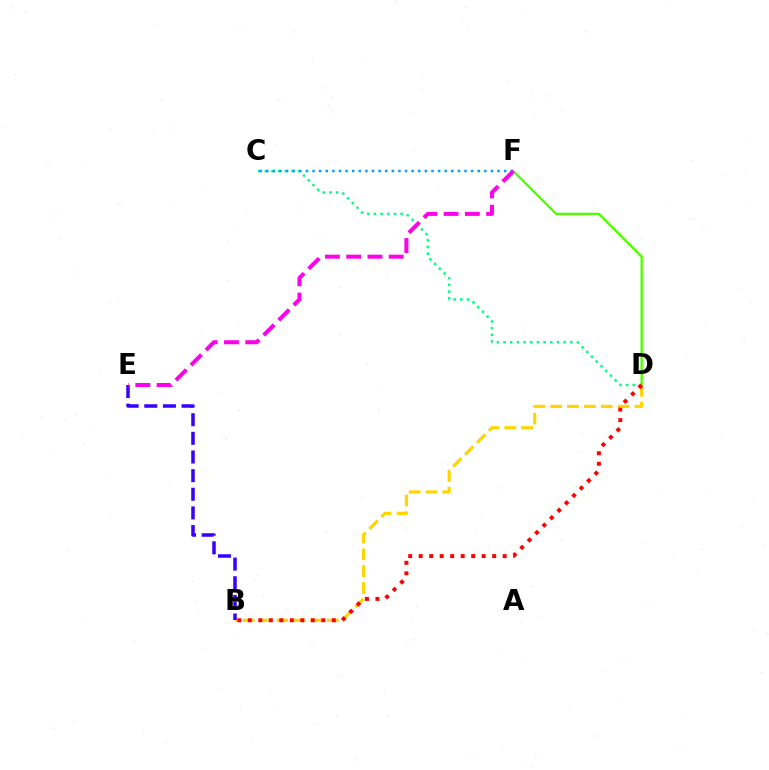{('D', 'F'): [{'color': '#4fff00', 'line_style': 'solid', 'thickness': 1.69}], ('C', 'D'): [{'color': '#00ff86', 'line_style': 'dotted', 'thickness': 1.81}], ('B', 'D'): [{'color': '#ffd500', 'line_style': 'dashed', 'thickness': 2.29}, {'color': '#ff0000', 'line_style': 'dotted', 'thickness': 2.85}], ('C', 'F'): [{'color': '#009eff', 'line_style': 'dotted', 'thickness': 1.8}], ('B', 'E'): [{'color': '#3700ff', 'line_style': 'dashed', 'thickness': 2.53}], ('E', 'F'): [{'color': '#ff00ed', 'line_style': 'dashed', 'thickness': 2.89}]}